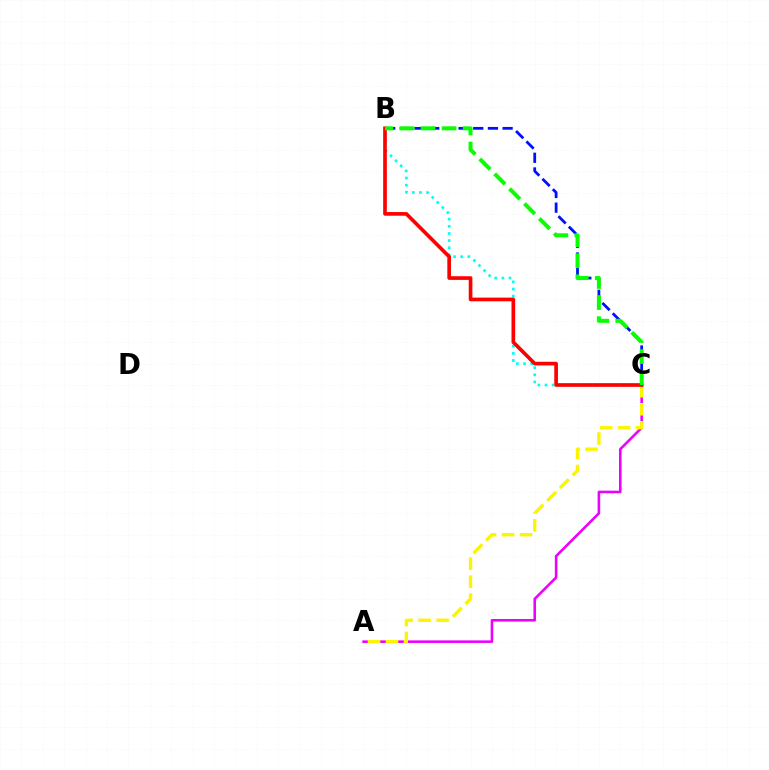{('B', 'C'): [{'color': '#0010ff', 'line_style': 'dashed', 'thickness': 1.99}, {'color': '#00fff6', 'line_style': 'dotted', 'thickness': 1.94}, {'color': '#ff0000', 'line_style': 'solid', 'thickness': 2.64}, {'color': '#08ff00', 'line_style': 'dashed', 'thickness': 2.86}], ('A', 'C'): [{'color': '#ee00ff', 'line_style': 'solid', 'thickness': 1.86}, {'color': '#fcf500', 'line_style': 'dashed', 'thickness': 2.44}]}